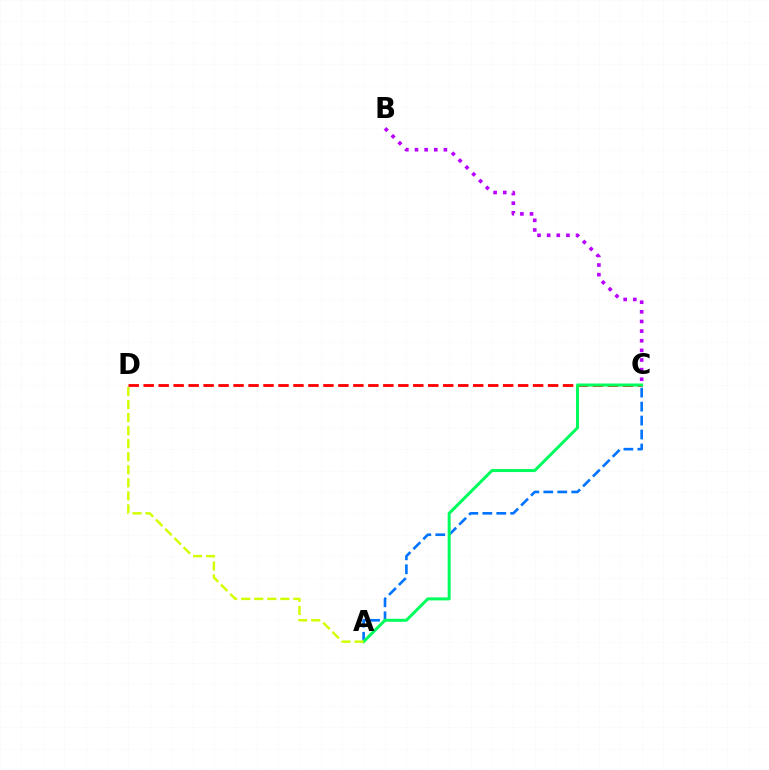{('A', 'C'): [{'color': '#0074ff', 'line_style': 'dashed', 'thickness': 1.9}, {'color': '#00ff5c', 'line_style': 'solid', 'thickness': 2.17}], ('B', 'C'): [{'color': '#b900ff', 'line_style': 'dotted', 'thickness': 2.62}], ('C', 'D'): [{'color': '#ff0000', 'line_style': 'dashed', 'thickness': 2.03}], ('A', 'D'): [{'color': '#d1ff00', 'line_style': 'dashed', 'thickness': 1.77}]}